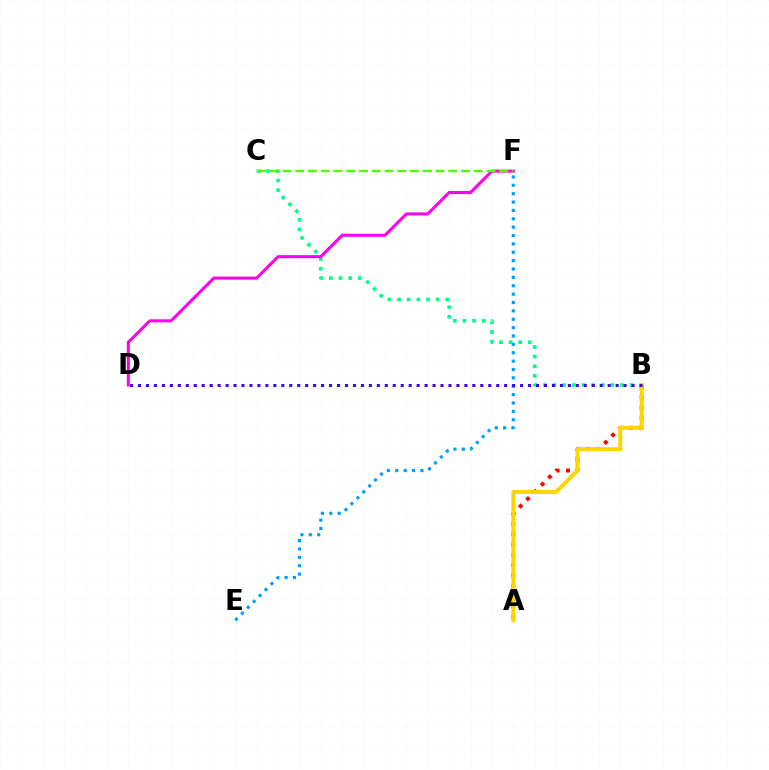{('B', 'C'): [{'color': '#00ff86', 'line_style': 'dotted', 'thickness': 2.62}], ('E', 'F'): [{'color': '#009eff', 'line_style': 'dotted', 'thickness': 2.27}], ('A', 'B'): [{'color': '#ff0000', 'line_style': 'dotted', 'thickness': 2.81}, {'color': '#ffd500', 'line_style': 'solid', 'thickness': 2.86}], ('D', 'F'): [{'color': '#ff00ed', 'line_style': 'solid', 'thickness': 2.18}], ('C', 'F'): [{'color': '#4fff00', 'line_style': 'dashed', 'thickness': 1.73}], ('B', 'D'): [{'color': '#3700ff', 'line_style': 'dotted', 'thickness': 2.16}]}